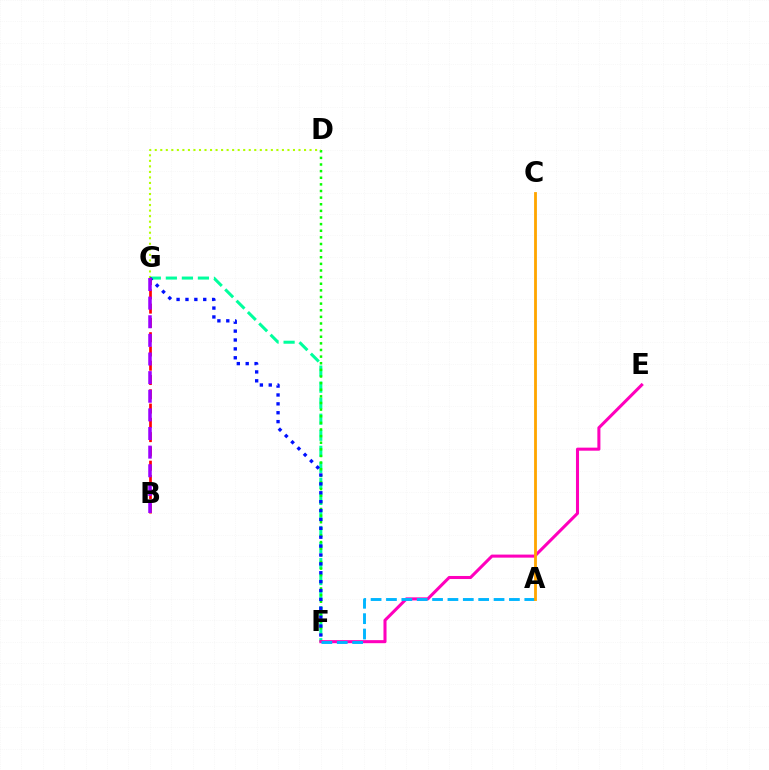{('F', 'G'): [{'color': '#00ff9d', 'line_style': 'dashed', 'thickness': 2.18}, {'color': '#0010ff', 'line_style': 'dotted', 'thickness': 2.41}], ('D', 'F'): [{'color': '#08ff00', 'line_style': 'dotted', 'thickness': 1.8}], ('D', 'G'): [{'color': '#b3ff00', 'line_style': 'dotted', 'thickness': 1.5}], ('E', 'F'): [{'color': '#ff00bd', 'line_style': 'solid', 'thickness': 2.2}], ('A', 'F'): [{'color': '#00b5ff', 'line_style': 'dashed', 'thickness': 2.09}], ('B', 'G'): [{'color': '#ff0000', 'line_style': 'dashed', 'thickness': 1.94}, {'color': '#9b00ff', 'line_style': 'dashed', 'thickness': 2.53}], ('A', 'C'): [{'color': '#ffa500', 'line_style': 'solid', 'thickness': 2.03}]}